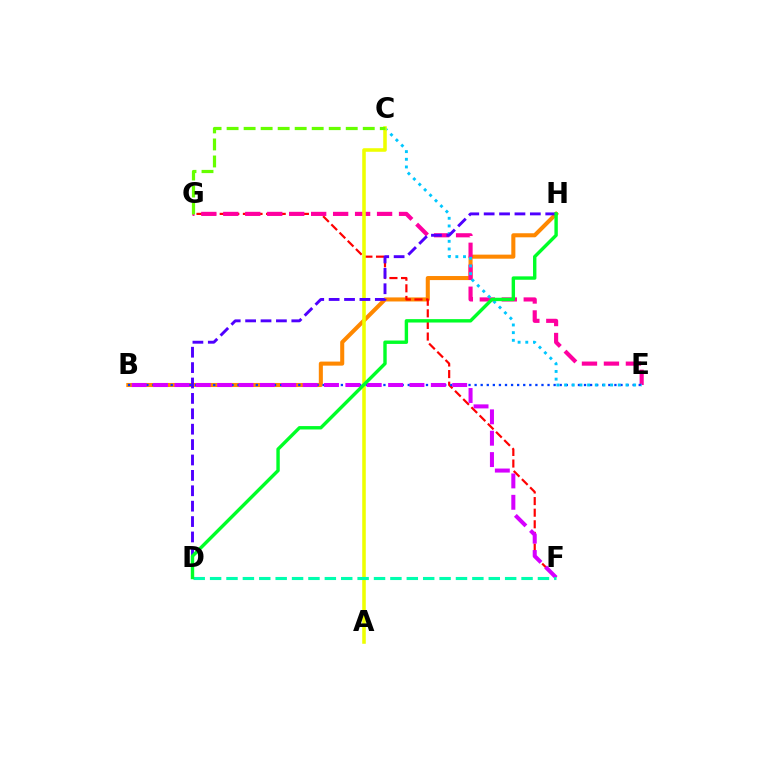{('B', 'H'): [{'color': '#ff8800', 'line_style': 'solid', 'thickness': 2.92}], ('F', 'G'): [{'color': '#ff0000', 'line_style': 'dashed', 'thickness': 1.58}], ('E', 'G'): [{'color': '#ff00a0', 'line_style': 'dashed', 'thickness': 2.98}], ('B', 'E'): [{'color': '#003fff', 'line_style': 'dotted', 'thickness': 1.65}], ('C', 'E'): [{'color': '#00c7ff', 'line_style': 'dotted', 'thickness': 2.08}], ('A', 'C'): [{'color': '#eeff00', 'line_style': 'solid', 'thickness': 2.56}], ('B', 'F'): [{'color': '#d600ff', 'line_style': 'dashed', 'thickness': 2.9}], ('C', 'G'): [{'color': '#66ff00', 'line_style': 'dashed', 'thickness': 2.31}], ('D', 'H'): [{'color': '#4f00ff', 'line_style': 'dashed', 'thickness': 2.09}, {'color': '#00ff27', 'line_style': 'solid', 'thickness': 2.45}], ('D', 'F'): [{'color': '#00ffaf', 'line_style': 'dashed', 'thickness': 2.23}]}